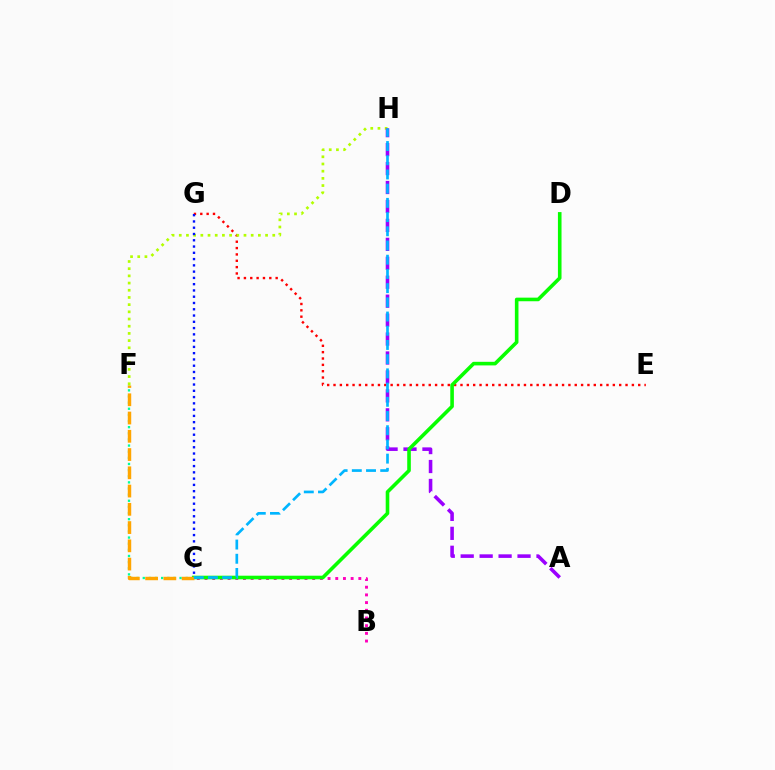{('B', 'C'): [{'color': '#ff00bd', 'line_style': 'dotted', 'thickness': 2.09}], ('E', 'G'): [{'color': '#ff0000', 'line_style': 'dotted', 'thickness': 1.72}], ('F', 'H'): [{'color': '#b3ff00', 'line_style': 'dotted', 'thickness': 1.95}], ('A', 'H'): [{'color': '#9b00ff', 'line_style': 'dashed', 'thickness': 2.57}], ('C', 'F'): [{'color': '#00ff9d', 'line_style': 'dotted', 'thickness': 1.67}, {'color': '#ffa500', 'line_style': 'dashed', 'thickness': 2.48}], ('C', 'D'): [{'color': '#08ff00', 'line_style': 'solid', 'thickness': 2.59}], ('C', 'G'): [{'color': '#0010ff', 'line_style': 'dotted', 'thickness': 1.7}], ('C', 'H'): [{'color': '#00b5ff', 'line_style': 'dashed', 'thickness': 1.93}]}